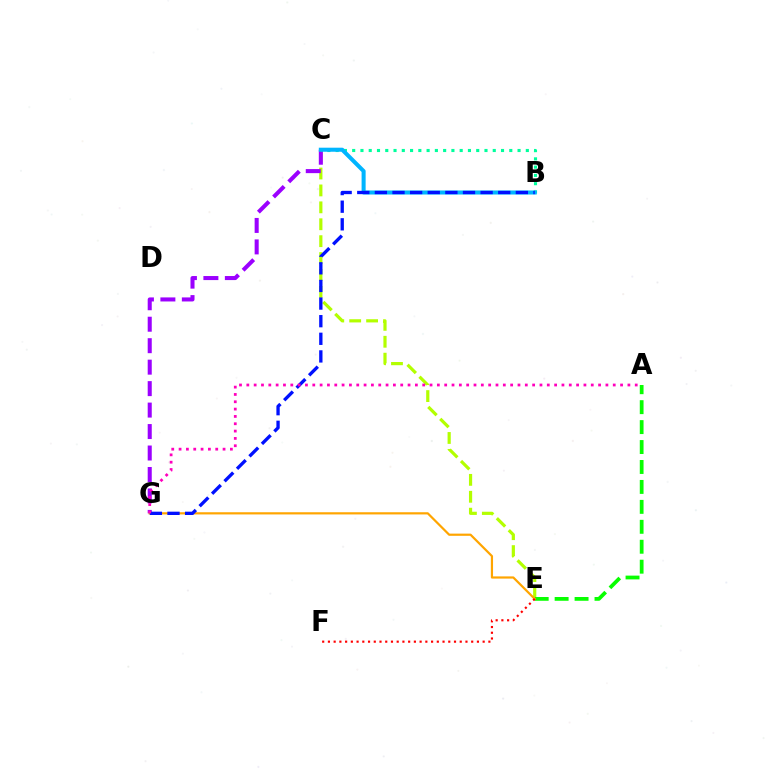{('C', 'E'): [{'color': '#b3ff00', 'line_style': 'dashed', 'thickness': 2.3}], ('A', 'E'): [{'color': '#08ff00', 'line_style': 'dashed', 'thickness': 2.71}], ('C', 'G'): [{'color': '#9b00ff', 'line_style': 'dashed', 'thickness': 2.92}], ('E', 'G'): [{'color': '#ffa500', 'line_style': 'solid', 'thickness': 1.58}], ('B', 'C'): [{'color': '#00ff9d', 'line_style': 'dotted', 'thickness': 2.25}, {'color': '#00b5ff', 'line_style': 'solid', 'thickness': 2.91}], ('E', 'F'): [{'color': '#ff0000', 'line_style': 'dotted', 'thickness': 1.56}], ('B', 'G'): [{'color': '#0010ff', 'line_style': 'dashed', 'thickness': 2.39}], ('A', 'G'): [{'color': '#ff00bd', 'line_style': 'dotted', 'thickness': 1.99}]}